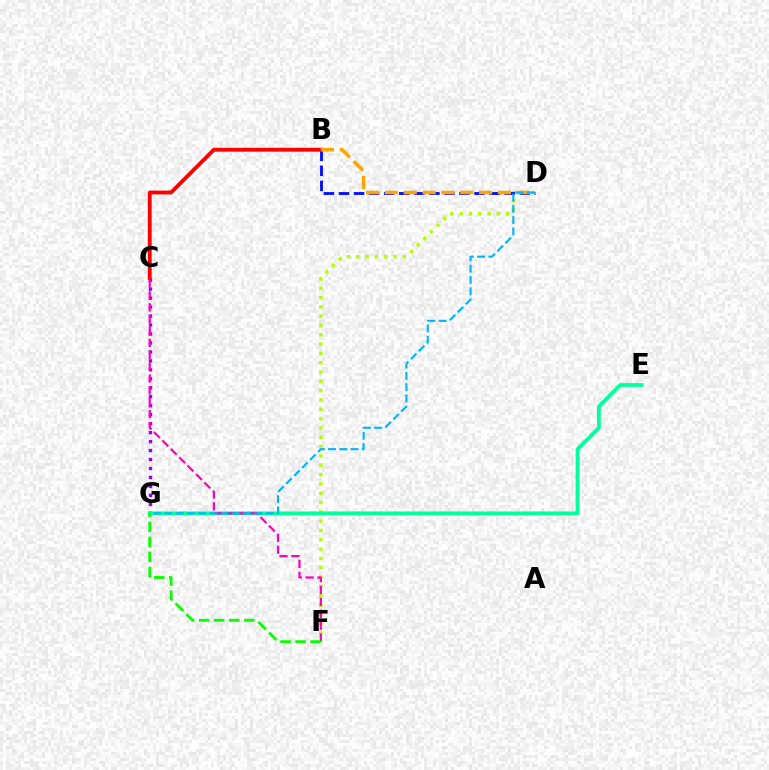{('C', 'G'): [{'color': '#9b00ff', 'line_style': 'dotted', 'thickness': 2.44}], ('D', 'F'): [{'color': '#b3ff00', 'line_style': 'dotted', 'thickness': 2.53}], ('E', 'G'): [{'color': '#00ff9d', 'line_style': 'solid', 'thickness': 2.69}], ('B', 'D'): [{'color': '#0010ff', 'line_style': 'dashed', 'thickness': 2.05}, {'color': '#ffa500', 'line_style': 'dashed', 'thickness': 2.56}], ('B', 'C'): [{'color': '#ff0000', 'line_style': 'solid', 'thickness': 2.77}], ('C', 'F'): [{'color': '#ff00bd', 'line_style': 'dashed', 'thickness': 1.61}], ('D', 'G'): [{'color': '#00b5ff', 'line_style': 'dashed', 'thickness': 1.53}], ('F', 'G'): [{'color': '#08ff00', 'line_style': 'dashed', 'thickness': 2.04}]}